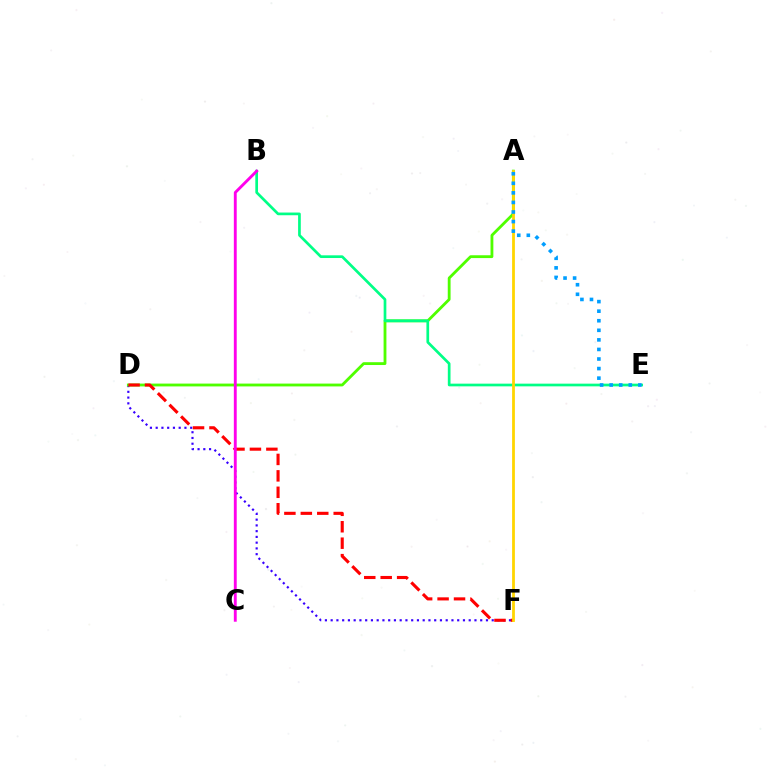{('D', 'F'): [{'color': '#3700ff', 'line_style': 'dotted', 'thickness': 1.56}, {'color': '#ff0000', 'line_style': 'dashed', 'thickness': 2.23}], ('A', 'D'): [{'color': '#4fff00', 'line_style': 'solid', 'thickness': 2.03}], ('B', 'E'): [{'color': '#00ff86', 'line_style': 'solid', 'thickness': 1.94}], ('A', 'F'): [{'color': '#ffd500', 'line_style': 'solid', 'thickness': 2.01}], ('A', 'E'): [{'color': '#009eff', 'line_style': 'dotted', 'thickness': 2.6}], ('B', 'C'): [{'color': '#ff00ed', 'line_style': 'solid', 'thickness': 2.07}]}